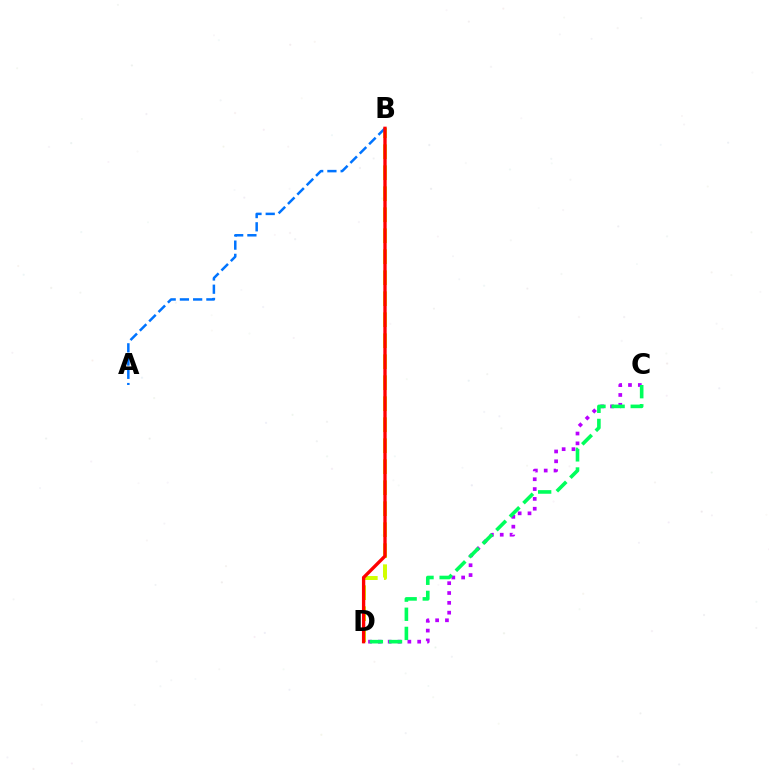{('B', 'D'): [{'color': '#d1ff00', 'line_style': 'dashed', 'thickness': 2.85}, {'color': '#ff0000', 'line_style': 'solid', 'thickness': 2.41}], ('C', 'D'): [{'color': '#b900ff', 'line_style': 'dotted', 'thickness': 2.67}, {'color': '#00ff5c', 'line_style': 'dashed', 'thickness': 2.6}], ('A', 'B'): [{'color': '#0074ff', 'line_style': 'dashed', 'thickness': 1.8}]}